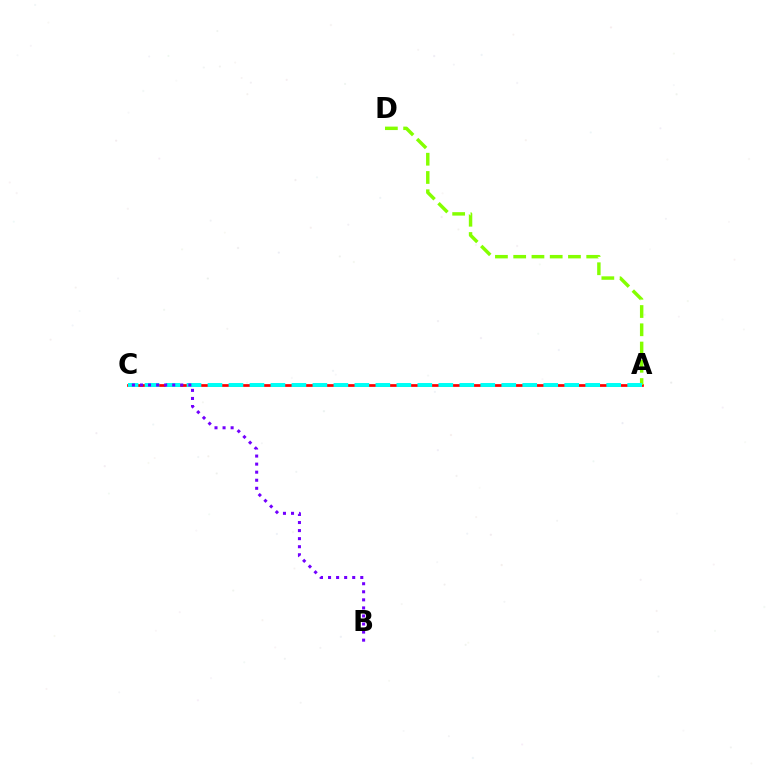{('A', 'C'): [{'color': '#ff0000', 'line_style': 'solid', 'thickness': 1.96}, {'color': '#00fff6', 'line_style': 'dashed', 'thickness': 2.85}], ('A', 'D'): [{'color': '#84ff00', 'line_style': 'dashed', 'thickness': 2.48}], ('B', 'C'): [{'color': '#7200ff', 'line_style': 'dotted', 'thickness': 2.19}]}